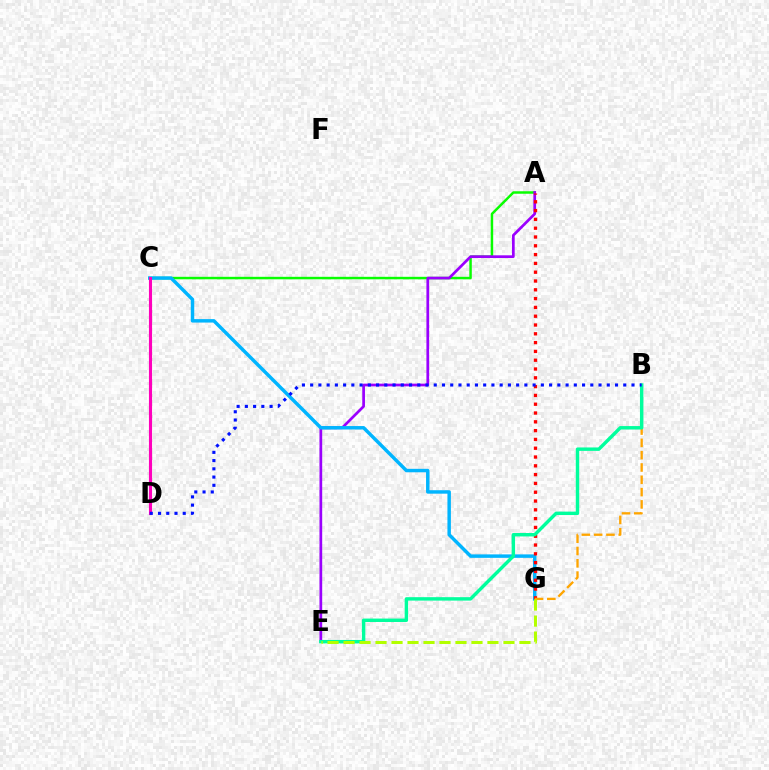{('A', 'C'): [{'color': '#08ff00', 'line_style': 'solid', 'thickness': 1.79}], ('A', 'E'): [{'color': '#9b00ff', 'line_style': 'solid', 'thickness': 1.95}], ('C', 'G'): [{'color': '#00b5ff', 'line_style': 'solid', 'thickness': 2.49}], ('A', 'G'): [{'color': '#ff0000', 'line_style': 'dotted', 'thickness': 2.39}], ('B', 'G'): [{'color': '#ffa500', 'line_style': 'dashed', 'thickness': 1.67}], ('B', 'E'): [{'color': '#00ff9d', 'line_style': 'solid', 'thickness': 2.47}], ('C', 'D'): [{'color': '#ff00bd', 'line_style': 'solid', 'thickness': 2.25}], ('E', 'G'): [{'color': '#b3ff00', 'line_style': 'dashed', 'thickness': 2.17}], ('B', 'D'): [{'color': '#0010ff', 'line_style': 'dotted', 'thickness': 2.24}]}